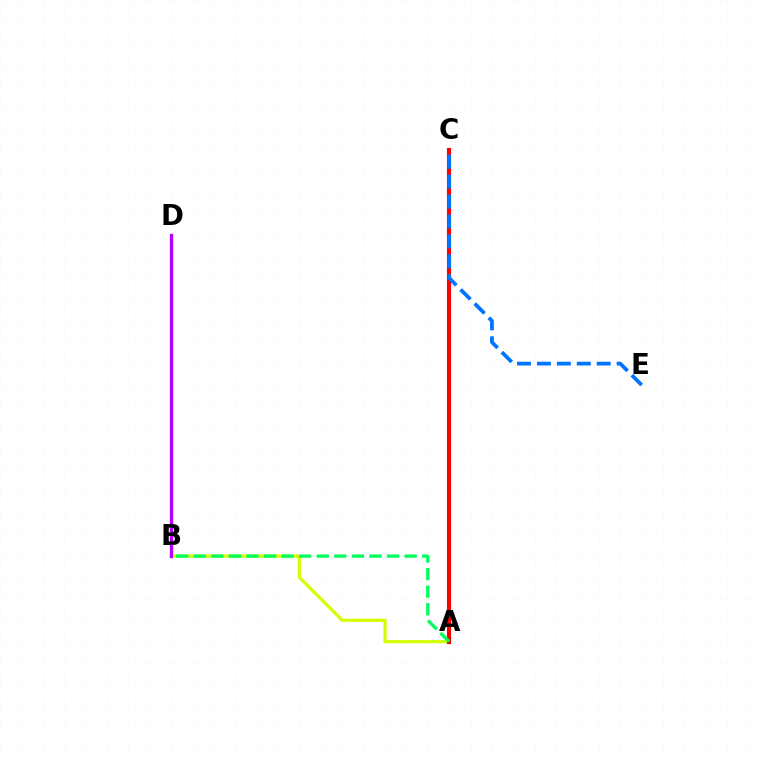{('A', 'B'): [{'color': '#d1ff00', 'line_style': 'solid', 'thickness': 2.28}, {'color': '#00ff5c', 'line_style': 'dashed', 'thickness': 2.39}], ('A', 'C'): [{'color': '#ff0000', 'line_style': 'solid', 'thickness': 2.98}], ('C', 'E'): [{'color': '#0074ff', 'line_style': 'dashed', 'thickness': 2.71}], ('B', 'D'): [{'color': '#b900ff', 'line_style': 'solid', 'thickness': 2.39}]}